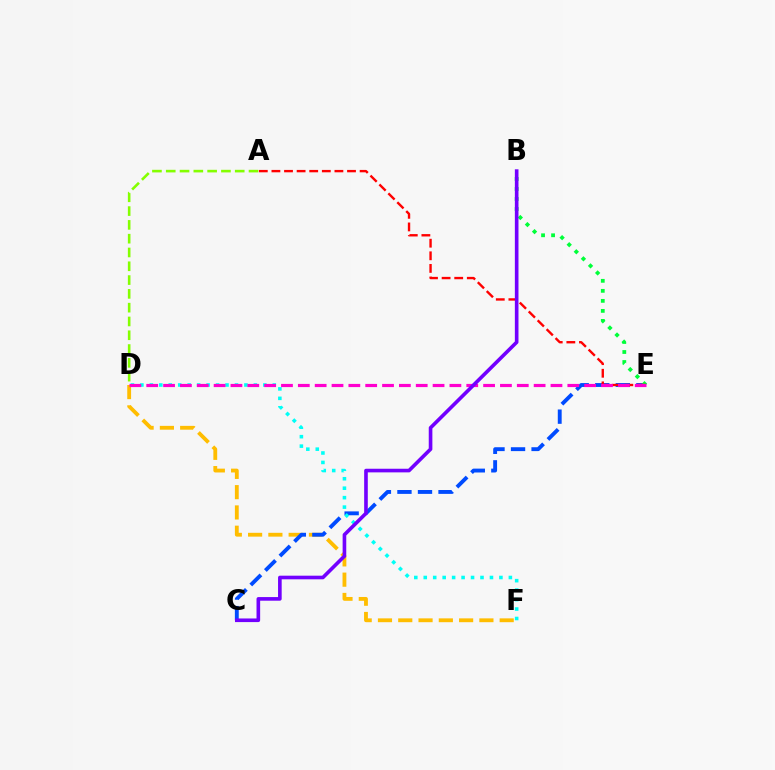{('D', 'F'): [{'color': '#ffbd00', 'line_style': 'dashed', 'thickness': 2.76}, {'color': '#00fff6', 'line_style': 'dotted', 'thickness': 2.57}], ('C', 'E'): [{'color': '#004bff', 'line_style': 'dashed', 'thickness': 2.79}], ('B', 'E'): [{'color': '#00ff39', 'line_style': 'dotted', 'thickness': 2.72}], ('A', 'D'): [{'color': '#84ff00', 'line_style': 'dashed', 'thickness': 1.87}], ('A', 'E'): [{'color': '#ff0000', 'line_style': 'dashed', 'thickness': 1.71}], ('D', 'E'): [{'color': '#ff00cf', 'line_style': 'dashed', 'thickness': 2.29}], ('B', 'C'): [{'color': '#7200ff', 'line_style': 'solid', 'thickness': 2.61}]}